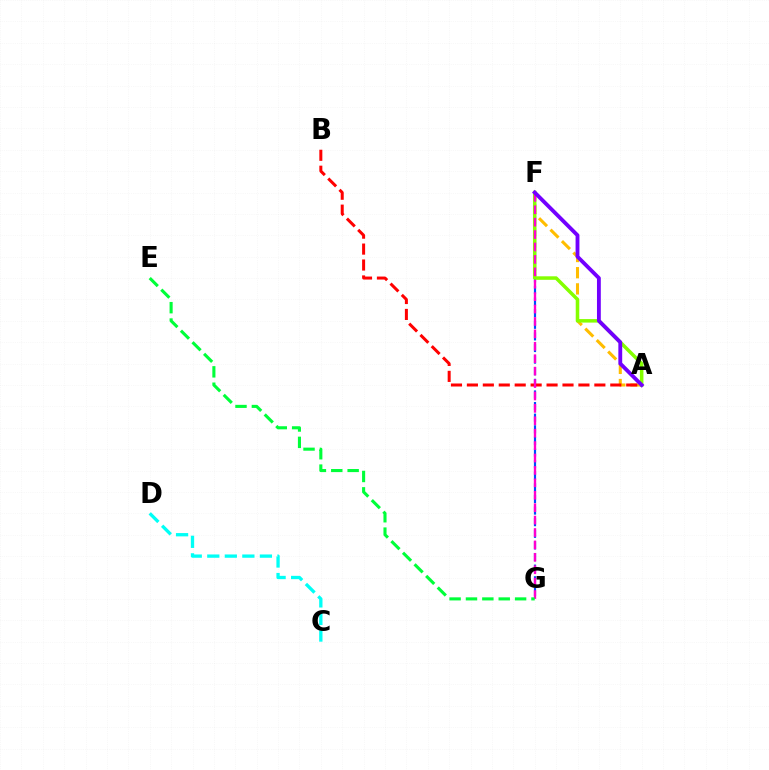{('F', 'G'): [{'color': '#004bff', 'line_style': 'dashed', 'thickness': 1.58}, {'color': '#ff00cf', 'line_style': 'dashed', 'thickness': 1.69}], ('A', 'F'): [{'color': '#ffbd00', 'line_style': 'dashed', 'thickness': 2.2}, {'color': '#84ff00', 'line_style': 'solid', 'thickness': 2.53}, {'color': '#7200ff', 'line_style': 'solid', 'thickness': 2.77}], ('A', 'B'): [{'color': '#ff0000', 'line_style': 'dashed', 'thickness': 2.16}], ('C', 'D'): [{'color': '#00fff6', 'line_style': 'dashed', 'thickness': 2.38}], ('E', 'G'): [{'color': '#00ff39', 'line_style': 'dashed', 'thickness': 2.22}]}